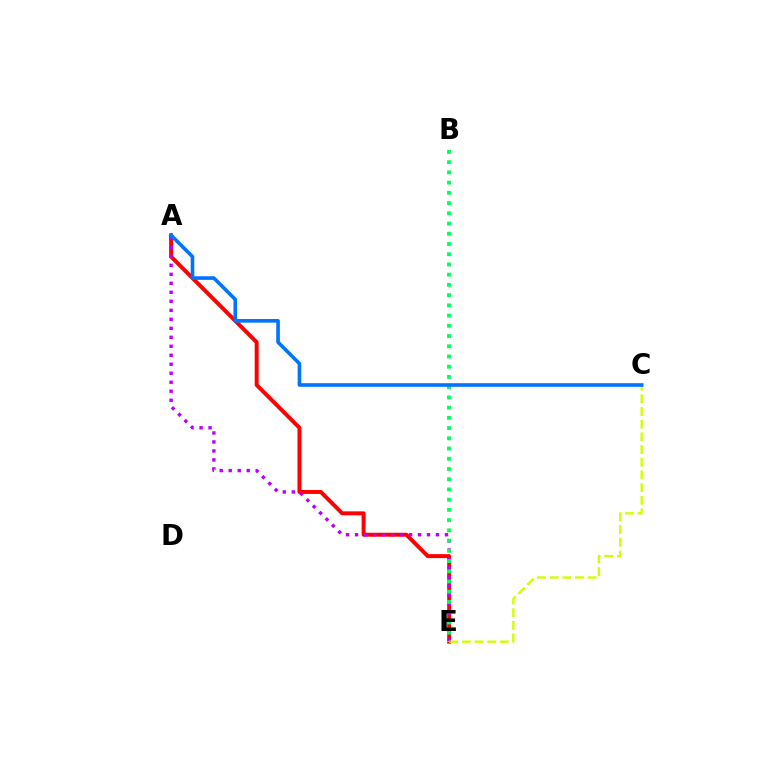{('A', 'E'): [{'color': '#ff0000', 'line_style': 'solid', 'thickness': 2.85}, {'color': '#b900ff', 'line_style': 'dotted', 'thickness': 2.44}], ('C', 'E'): [{'color': '#d1ff00', 'line_style': 'dashed', 'thickness': 1.72}], ('B', 'E'): [{'color': '#00ff5c', 'line_style': 'dotted', 'thickness': 2.78}], ('A', 'C'): [{'color': '#0074ff', 'line_style': 'solid', 'thickness': 2.61}]}